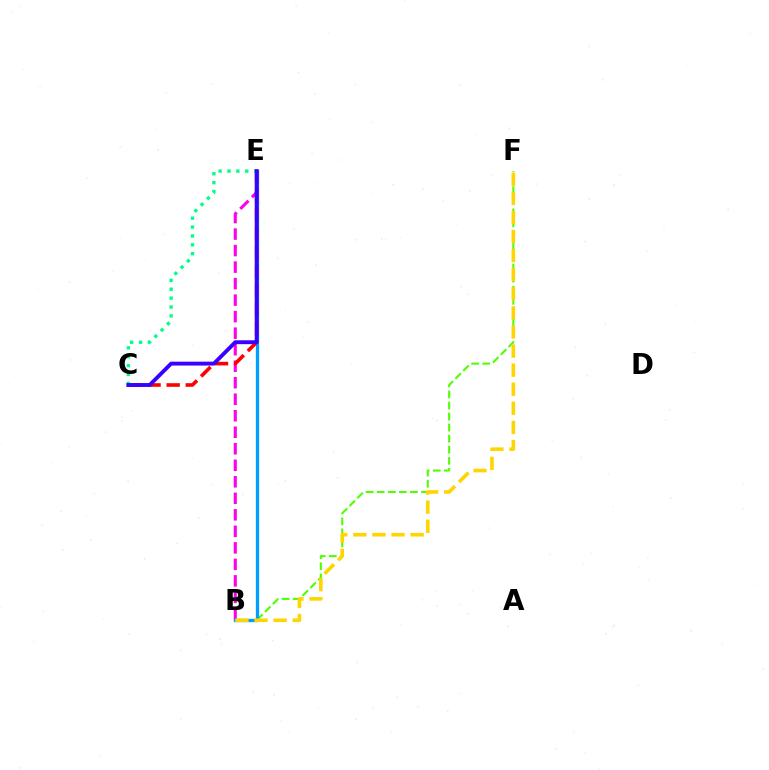{('B', 'F'): [{'color': '#4fff00', 'line_style': 'dashed', 'thickness': 1.5}, {'color': '#ffd500', 'line_style': 'dashed', 'thickness': 2.59}], ('B', 'E'): [{'color': '#ff00ed', 'line_style': 'dashed', 'thickness': 2.24}, {'color': '#009eff', 'line_style': 'solid', 'thickness': 2.38}], ('C', 'E'): [{'color': '#ff0000', 'line_style': 'dashed', 'thickness': 2.59}, {'color': '#00ff86', 'line_style': 'dotted', 'thickness': 2.41}, {'color': '#3700ff', 'line_style': 'solid', 'thickness': 2.79}]}